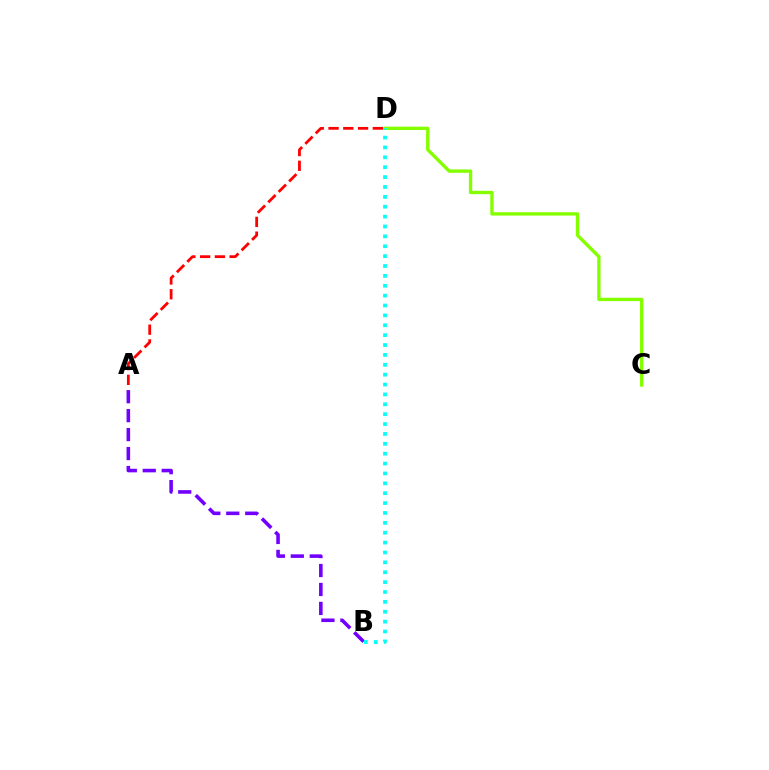{('A', 'D'): [{'color': '#ff0000', 'line_style': 'dashed', 'thickness': 2.01}], ('A', 'B'): [{'color': '#7200ff', 'line_style': 'dashed', 'thickness': 2.58}], ('C', 'D'): [{'color': '#84ff00', 'line_style': 'solid', 'thickness': 2.42}], ('B', 'D'): [{'color': '#00fff6', 'line_style': 'dotted', 'thickness': 2.68}]}